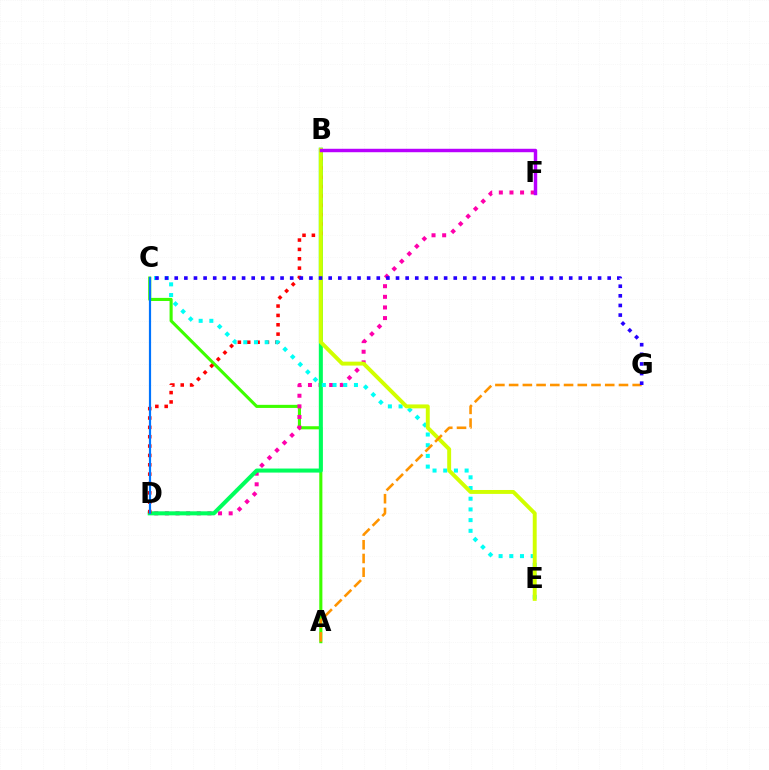{('A', 'C'): [{'color': '#3dff00', 'line_style': 'solid', 'thickness': 2.23}], ('D', 'F'): [{'color': '#ff00ac', 'line_style': 'dotted', 'thickness': 2.89}], ('B', 'D'): [{'color': '#00ff5c', 'line_style': 'solid', 'thickness': 2.91}, {'color': '#ff0000', 'line_style': 'dotted', 'thickness': 2.54}], ('C', 'D'): [{'color': '#0074ff', 'line_style': 'solid', 'thickness': 1.57}], ('C', 'E'): [{'color': '#00fff6', 'line_style': 'dotted', 'thickness': 2.91}], ('B', 'E'): [{'color': '#d1ff00', 'line_style': 'solid', 'thickness': 2.82}], ('A', 'G'): [{'color': '#ff9400', 'line_style': 'dashed', 'thickness': 1.87}], ('C', 'G'): [{'color': '#2500ff', 'line_style': 'dotted', 'thickness': 2.61}], ('B', 'F'): [{'color': '#b900ff', 'line_style': 'solid', 'thickness': 2.48}]}